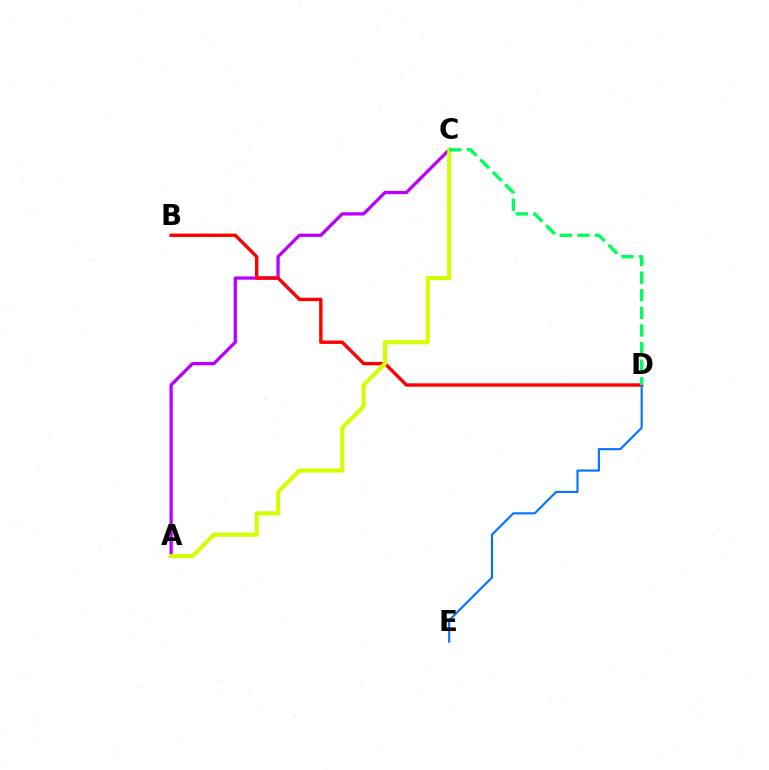{('A', 'C'): [{'color': '#b900ff', 'line_style': 'solid', 'thickness': 2.35}, {'color': '#d1ff00', 'line_style': 'solid', 'thickness': 2.96}], ('B', 'D'): [{'color': '#ff0000', 'line_style': 'solid', 'thickness': 2.43}], ('D', 'E'): [{'color': '#0074ff', 'line_style': 'solid', 'thickness': 1.53}], ('C', 'D'): [{'color': '#00ff5c', 'line_style': 'dashed', 'thickness': 2.39}]}